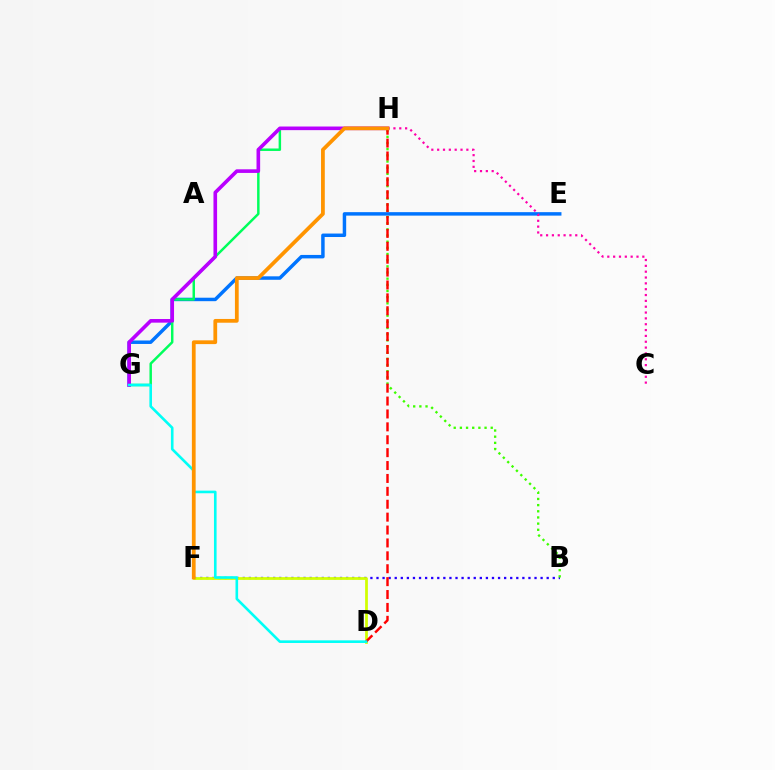{('E', 'G'): [{'color': '#0074ff', 'line_style': 'solid', 'thickness': 2.5}], ('B', 'F'): [{'color': '#2500ff', 'line_style': 'dotted', 'thickness': 1.65}], ('C', 'H'): [{'color': '#ff00ac', 'line_style': 'dotted', 'thickness': 1.59}], ('B', 'H'): [{'color': '#3dff00', 'line_style': 'dotted', 'thickness': 1.68}], ('G', 'H'): [{'color': '#00ff5c', 'line_style': 'solid', 'thickness': 1.78}, {'color': '#b900ff', 'line_style': 'solid', 'thickness': 2.61}], ('D', 'F'): [{'color': '#d1ff00', 'line_style': 'solid', 'thickness': 1.99}], ('D', 'H'): [{'color': '#ff0000', 'line_style': 'dashed', 'thickness': 1.75}], ('D', 'G'): [{'color': '#00fff6', 'line_style': 'solid', 'thickness': 1.88}], ('F', 'H'): [{'color': '#ff9400', 'line_style': 'solid', 'thickness': 2.71}]}